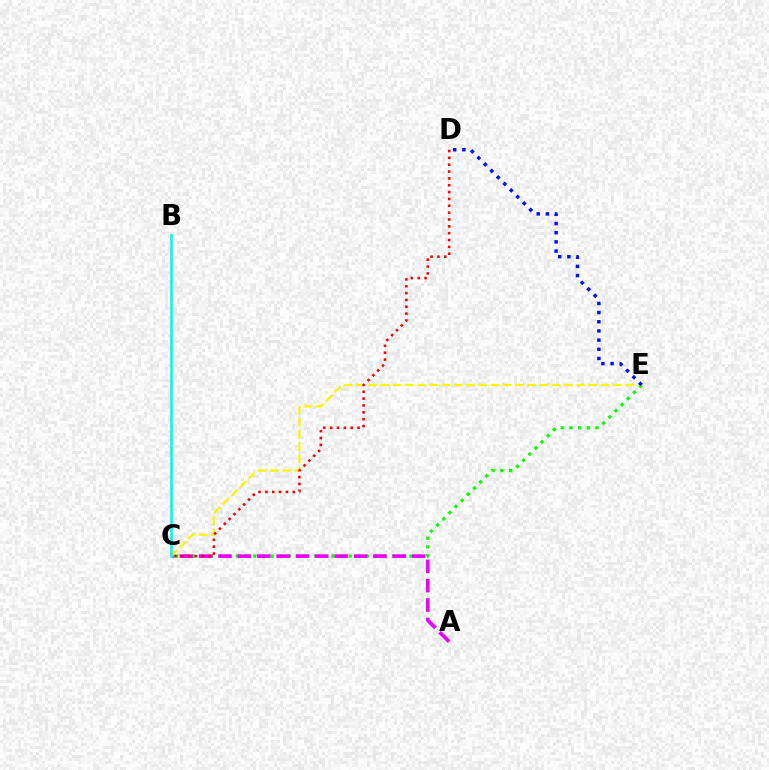{('C', 'E'): [{'color': '#08ff00', 'line_style': 'dotted', 'thickness': 2.36}, {'color': '#fcf500', 'line_style': 'dashed', 'thickness': 1.66}], ('A', 'C'): [{'color': '#ee00ff', 'line_style': 'dashed', 'thickness': 2.63}], ('B', 'C'): [{'color': '#00fff6', 'line_style': 'solid', 'thickness': 2.01}], ('D', 'E'): [{'color': '#0010ff', 'line_style': 'dotted', 'thickness': 2.49}], ('C', 'D'): [{'color': '#ff0000', 'line_style': 'dotted', 'thickness': 1.86}]}